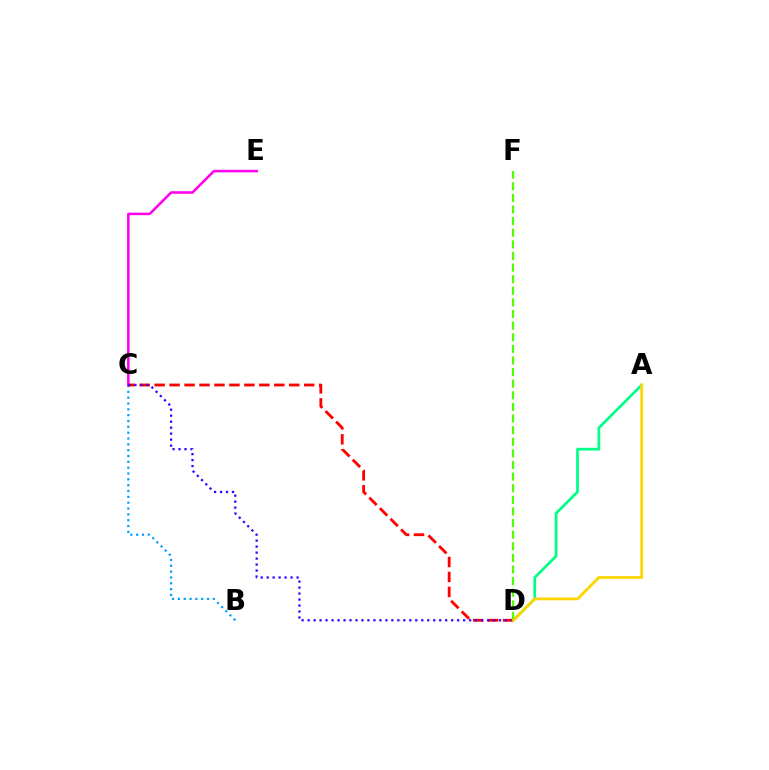{('B', 'C'): [{'color': '#009eff', 'line_style': 'dotted', 'thickness': 1.59}], ('D', 'F'): [{'color': '#4fff00', 'line_style': 'dashed', 'thickness': 1.58}], ('A', 'D'): [{'color': '#00ff86', 'line_style': 'solid', 'thickness': 1.97}, {'color': '#ffd500', 'line_style': 'solid', 'thickness': 2.01}], ('C', 'E'): [{'color': '#ff00ed', 'line_style': 'solid', 'thickness': 1.83}], ('C', 'D'): [{'color': '#ff0000', 'line_style': 'dashed', 'thickness': 2.03}, {'color': '#3700ff', 'line_style': 'dotted', 'thickness': 1.63}]}